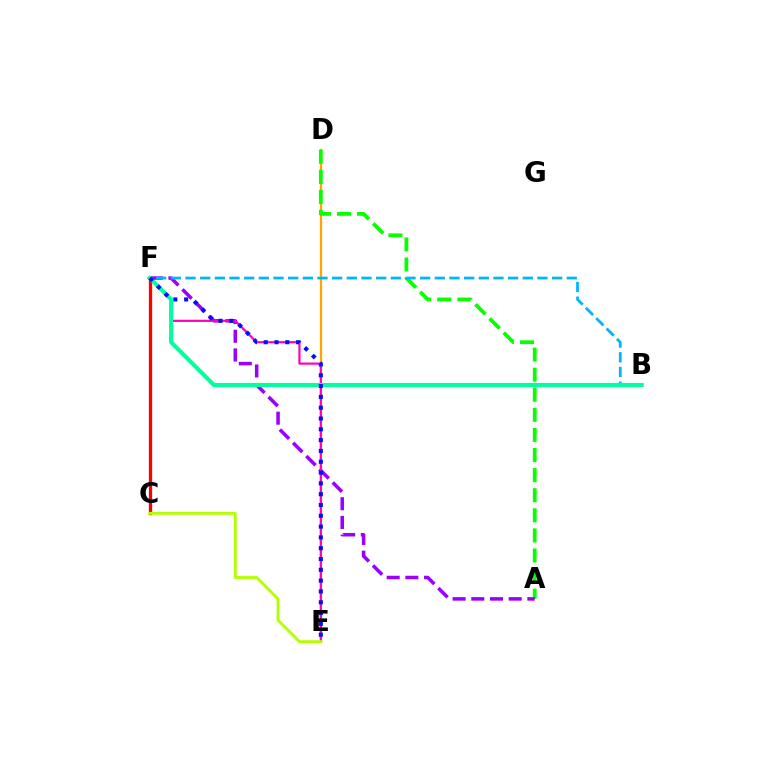{('D', 'E'): [{'color': '#ffa500', 'line_style': 'solid', 'thickness': 1.64}], ('A', 'D'): [{'color': '#08ff00', 'line_style': 'dashed', 'thickness': 2.73}], ('A', 'F'): [{'color': '#9b00ff', 'line_style': 'dashed', 'thickness': 2.54}], ('B', 'F'): [{'color': '#00b5ff', 'line_style': 'dashed', 'thickness': 1.99}, {'color': '#00ff9d', 'line_style': 'solid', 'thickness': 2.97}], ('C', 'F'): [{'color': '#ff0000', 'line_style': 'solid', 'thickness': 2.38}], ('E', 'F'): [{'color': '#ff00bd', 'line_style': 'solid', 'thickness': 1.58}, {'color': '#0010ff', 'line_style': 'dotted', 'thickness': 2.94}], ('C', 'E'): [{'color': '#b3ff00', 'line_style': 'solid', 'thickness': 2.06}]}